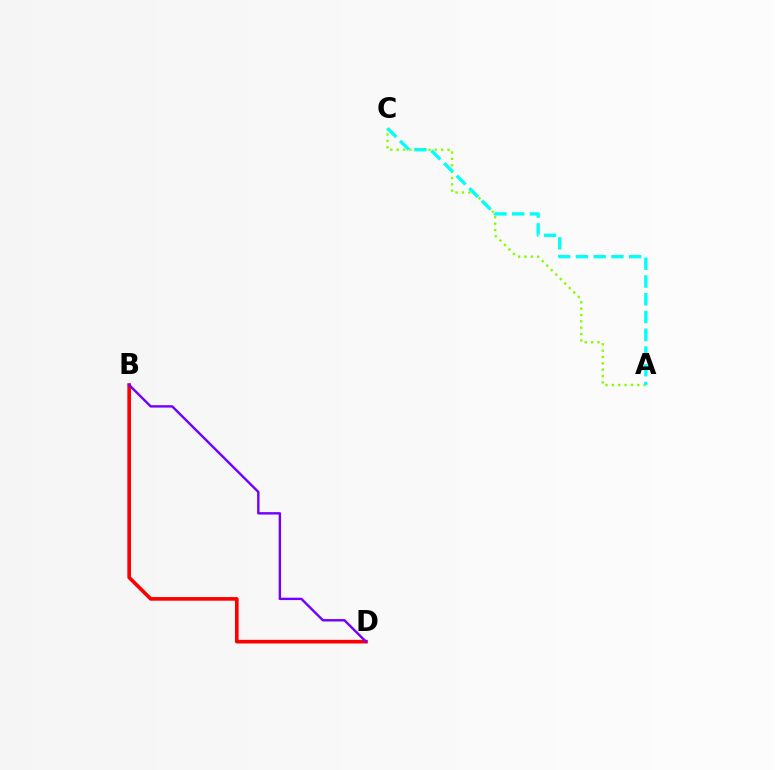{('B', 'D'): [{'color': '#ff0000', 'line_style': 'solid', 'thickness': 2.62}, {'color': '#7200ff', 'line_style': 'solid', 'thickness': 1.73}], ('A', 'C'): [{'color': '#84ff00', 'line_style': 'dotted', 'thickness': 1.73}, {'color': '#00fff6', 'line_style': 'dashed', 'thickness': 2.41}]}